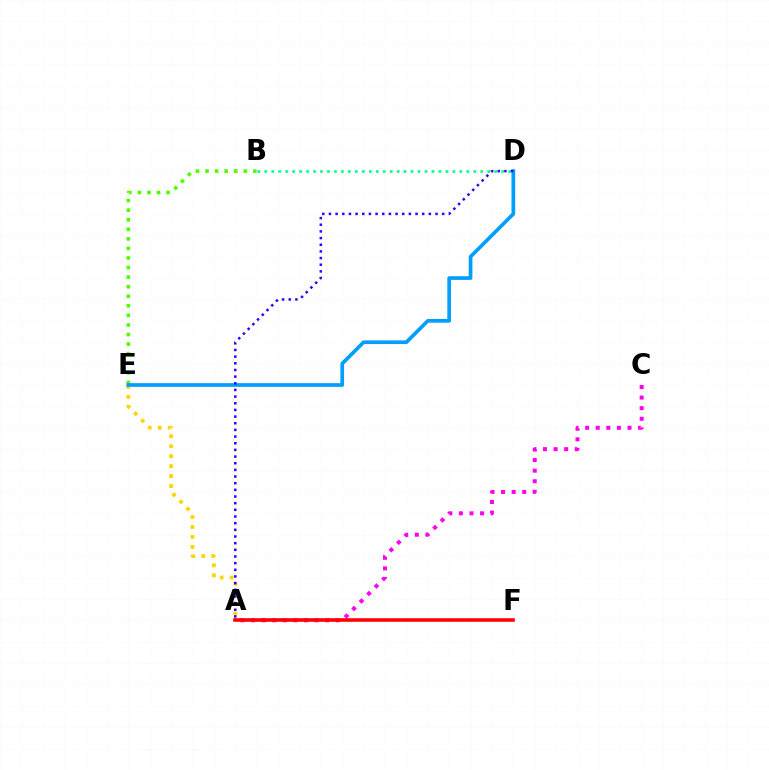{('A', 'C'): [{'color': '#ff00ed', 'line_style': 'dotted', 'thickness': 2.88}], ('B', 'E'): [{'color': '#4fff00', 'line_style': 'dotted', 'thickness': 2.6}], ('A', 'E'): [{'color': '#ffd500', 'line_style': 'dotted', 'thickness': 2.71}], ('B', 'D'): [{'color': '#00ff86', 'line_style': 'dotted', 'thickness': 1.89}], ('D', 'E'): [{'color': '#009eff', 'line_style': 'solid', 'thickness': 2.65}], ('A', 'D'): [{'color': '#3700ff', 'line_style': 'dotted', 'thickness': 1.81}], ('A', 'F'): [{'color': '#ff0000', 'line_style': 'solid', 'thickness': 2.58}]}